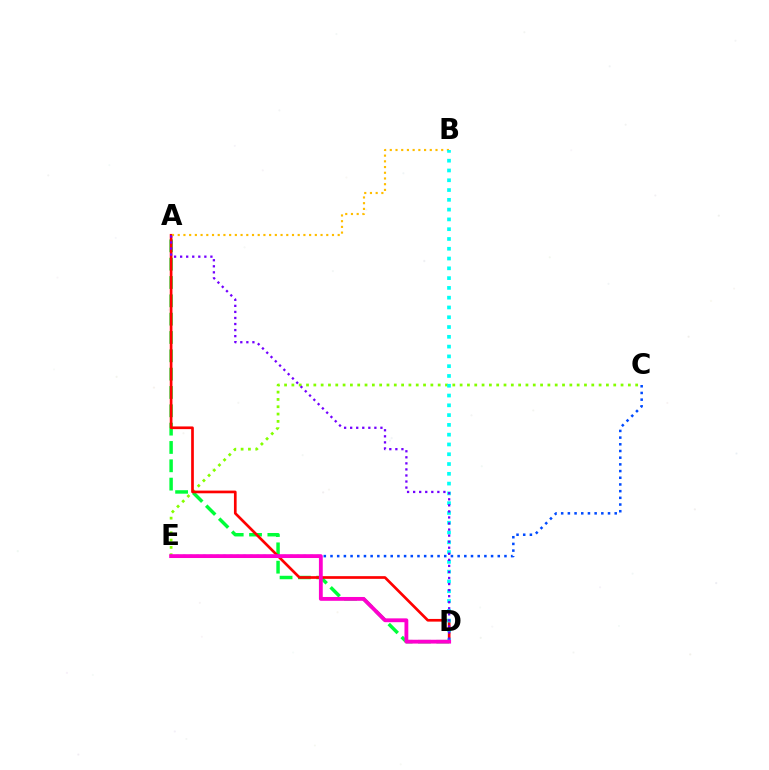{('A', 'D'): [{'color': '#00ff39', 'line_style': 'dashed', 'thickness': 2.49}, {'color': '#ff0000', 'line_style': 'solid', 'thickness': 1.93}, {'color': '#7200ff', 'line_style': 'dotted', 'thickness': 1.64}], ('C', 'E'): [{'color': '#84ff00', 'line_style': 'dotted', 'thickness': 1.99}, {'color': '#004bff', 'line_style': 'dotted', 'thickness': 1.82}], ('A', 'B'): [{'color': '#ffbd00', 'line_style': 'dotted', 'thickness': 1.55}], ('B', 'D'): [{'color': '#00fff6', 'line_style': 'dotted', 'thickness': 2.66}], ('D', 'E'): [{'color': '#ff00cf', 'line_style': 'solid', 'thickness': 2.75}]}